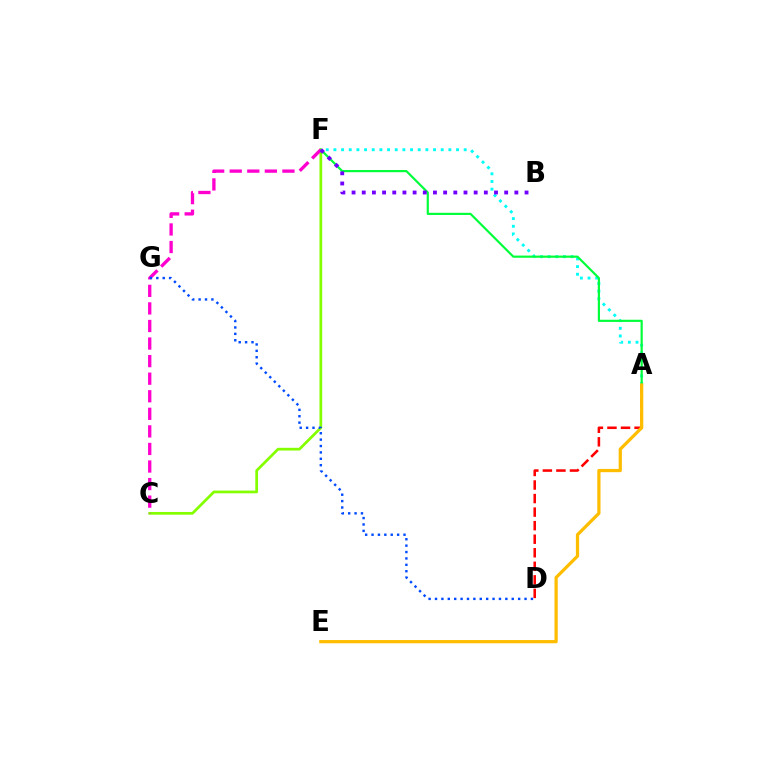{('A', 'F'): [{'color': '#00fff6', 'line_style': 'dotted', 'thickness': 2.08}, {'color': '#00ff39', 'line_style': 'solid', 'thickness': 1.57}], ('C', 'F'): [{'color': '#84ff00', 'line_style': 'solid', 'thickness': 1.96}, {'color': '#ff00cf', 'line_style': 'dashed', 'thickness': 2.39}], ('A', 'D'): [{'color': '#ff0000', 'line_style': 'dashed', 'thickness': 1.84}], ('D', 'G'): [{'color': '#004bff', 'line_style': 'dotted', 'thickness': 1.74}], ('B', 'F'): [{'color': '#7200ff', 'line_style': 'dotted', 'thickness': 2.76}], ('A', 'E'): [{'color': '#ffbd00', 'line_style': 'solid', 'thickness': 2.32}]}